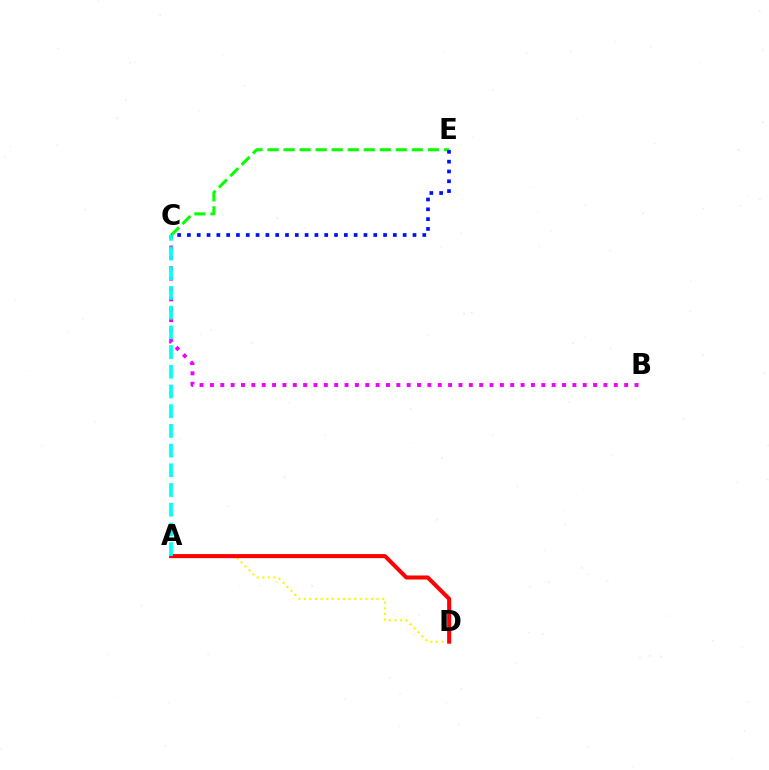{('B', 'C'): [{'color': '#ee00ff', 'line_style': 'dotted', 'thickness': 2.81}], ('A', 'D'): [{'color': '#fcf500', 'line_style': 'dotted', 'thickness': 1.52}, {'color': '#ff0000', 'line_style': 'solid', 'thickness': 2.91}], ('C', 'E'): [{'color': '#08ff00', 'line_style': 'dashed', 'thickness': 2.18}, {'color': '#0010ff', 'line_style': 'dotted', 'thickness': 2.66}], ('A', 'C'): [{'color': '#00fff6', 'line_style': 'dashed', 'thickness': 2.68}]}